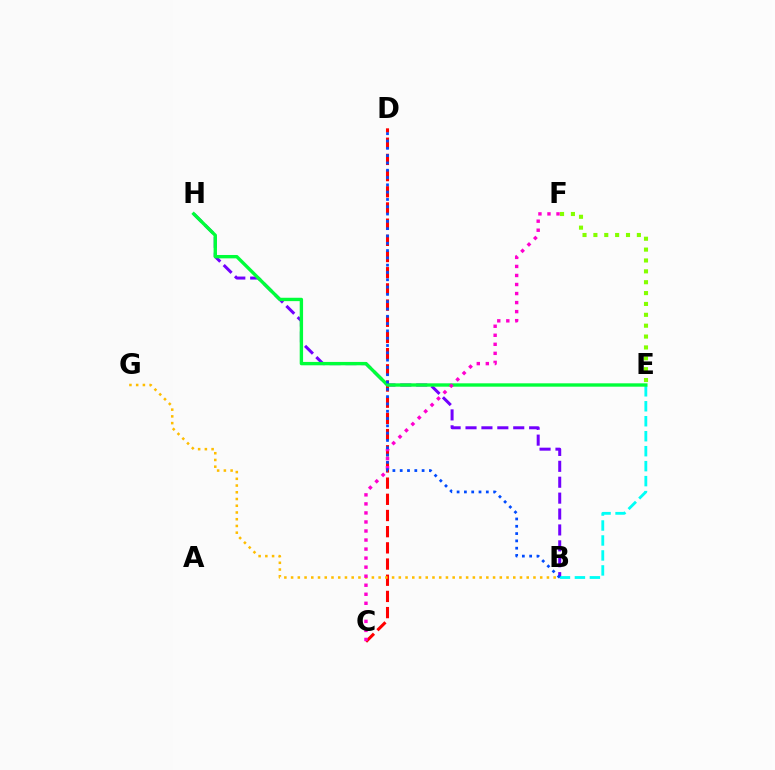{('C', 'D'): [{'color': '#ff0000', 'line_style': 'dashed', 'thickness': 2.2}], ('B', 'G'): [{'color': '#ffbd00', 'line_style': 'dotted', 'thickness': 1.83}], ('E', 'F'): [{'color': '#84ff00', 'line_style': 'dotted', 'thickness': 2.95}], ('B', 'H'): [{'color': '#7200ff', 'line_style': 'dashed', 'thickness': 2.16}], ('B', 'E'): [{'color': '#00fff6', 'line_style': 'dashed', 'thickness': 2.03}], ('E', 'H'): [{'color': '#00ff39', 'line_style': 'solid', 'thickness': 2.43}], ('C', 'F'): [{'color': '#ff00cf', 'line_style': 'dotted', 'thickness': 2.46}], ('B', 'D'): [{'color': '#004bff', 'line_style': 'dotted', 'thickness': 1.98}]}